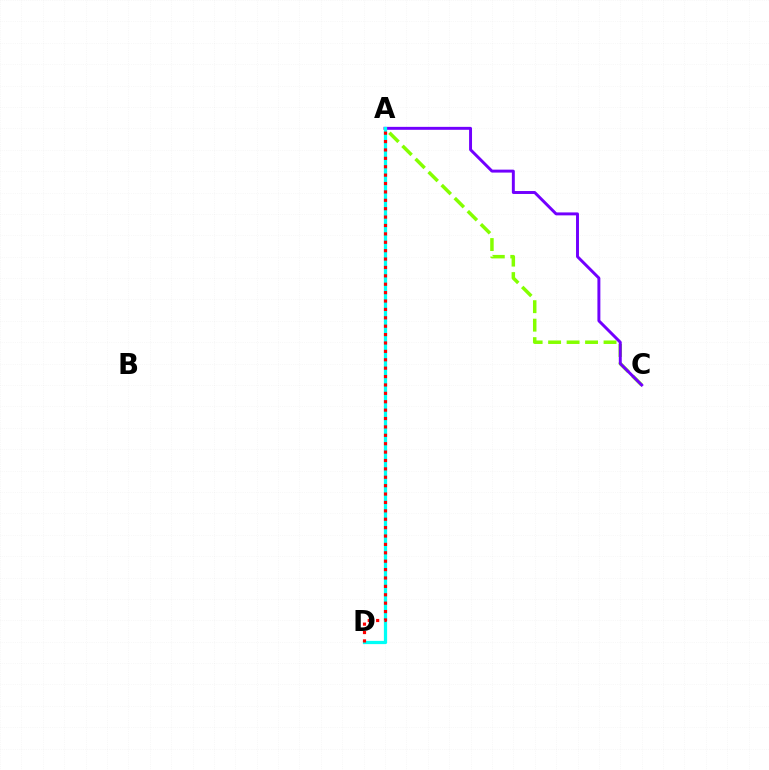{('A', 'C'): [{'color': '#84ff00', 'line_style': 'dashed', 'thickness': 2.51}, {'color': '#7200ff', 'line_style': 'solid', 'thickness': 2.12}], ('A', 'D'): [{'color': '#00fff6', 'line_style': 'solid', 'thickness': 2.33}, {'color': '#ff0000', 'line_style': 'dotted', 'thickness': 2.28}]}